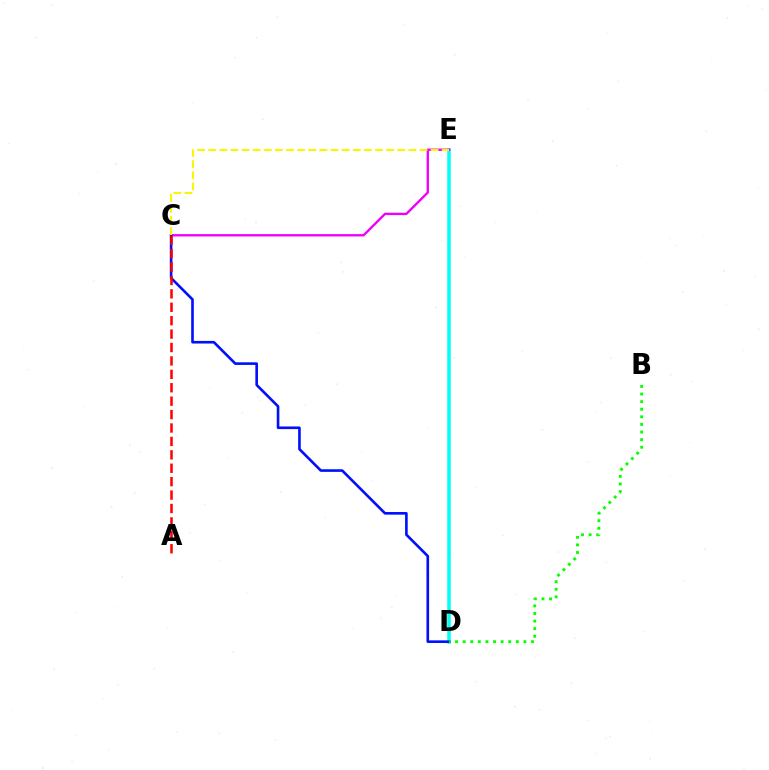{('D', 'E'): [{'color': '#00fff6', 'line_style': 'solid', 'thickness': 2.54}], ('C', 'E'): [{'color': '#ee00ff', 'line_style': 'solid', 'thickness': 1.7}, {'color': '#fcf500', 'line_style': 'dashed', 'thickness': 1.51}], ('C', 'D'): [{'color': '#0010ff', 'line_style': 'solid', 'thickness': 1.89}], ('A', 'C'): [{'color': '#ff0000', 'line_style': 'dashed', 'thickness': 1.82}], ('B', 'D'): [{'color': '#08ff00', 'line_style': 'dotted', 'thickness': 2.06}]}